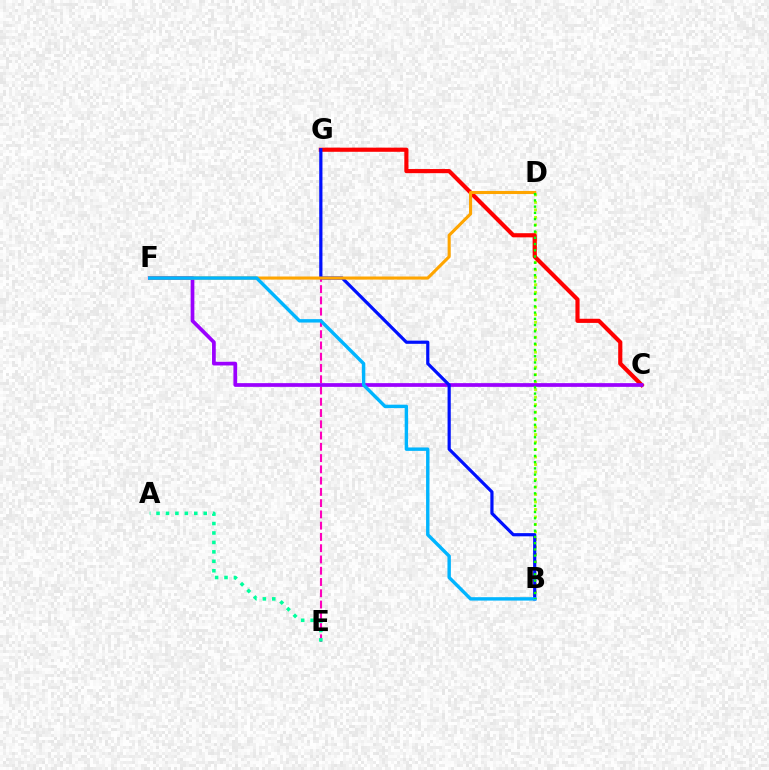{('B', 'D'): [{'color': '#b3ff00', 'line_style': 'dotted', 'thickness': 2.03}, {'color': '#08ff00', 'line_style': 'dotted', 'thickness': 1.69}], ('C', 'G'): [{'color': '#ff0000', 'line_style': 'solid', 'thickness': 2.99}], ('E', 'G'): [{'color': '#ff00bd', 'line_style': 'dashed', 'thickness': 1.53}], ('C', 'F'): [{'color': '#9b00ff', 'line_style': 'solid', 'thickness': 2.68}], ('B', 'G'): [{'color': '#0010ff', 'line_style': 'solid', 'thickness': 2.3}], ('D', 'F'): [{'color': '#ffa500', 'line_style': 'solid', 'thickness': 2.22}], ('A', 'E'): [{'color': '#00ff9d', 'line_style': 'dotted', 'thickness': 2.56}], ('B', 'F'): [{'color': '#00b5ff', 'line_style': 'solid', 'thickness': 2.45}]}